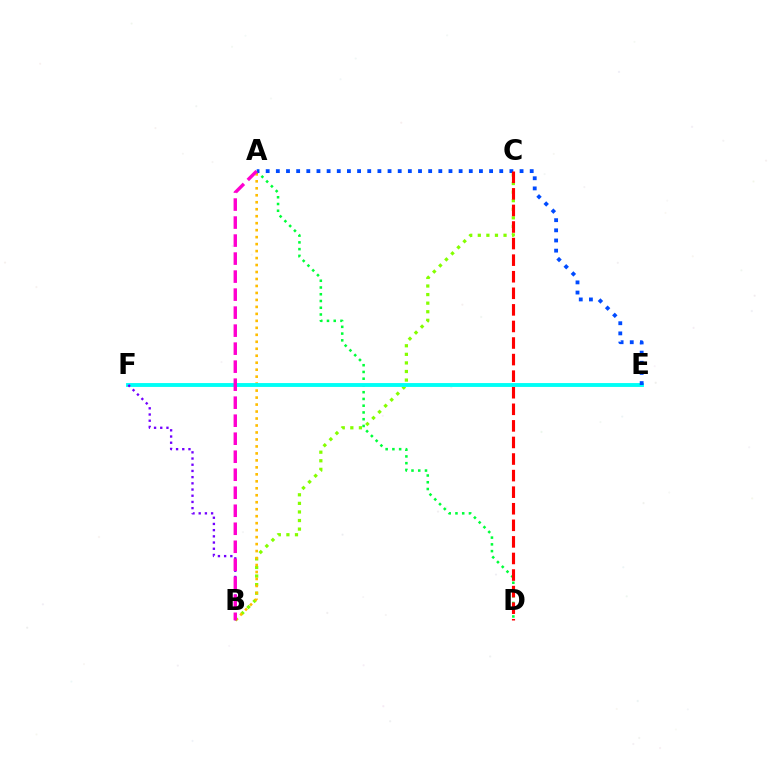{('B', 'C'): [{'color': '#84ff00', 'line_style': 'dotted', 'thickness': 2.33}], ('A', 'B'): [{'color': '#ffbd00', 'line_style': 'dotted', 'thickness': 1.9}, {'color': '#ff00cf', 'line_style': 'dashed', 'thickness': 2.45}], ('A', 'D'): [{'color': '#00ff39', 'line_style': 'dotted', 'thickness': 1.83}], ('E', 'F'): [{'color': '#00fff6', 'line_style': 'solid', 'thickness': 2.78}], ('A', 'E'): [{'color': '#004bff', 'line_style': 'dotted', 'thickness': 2.76}], ('B', 'F'): [{'color': '#7200ff', 'line_style': 'dotted', 'thickness': 1.68}], ('C', 'D'): [{'color': '#ff0000', 'line_style': 'dashed', 'thickness': 2.25}]}